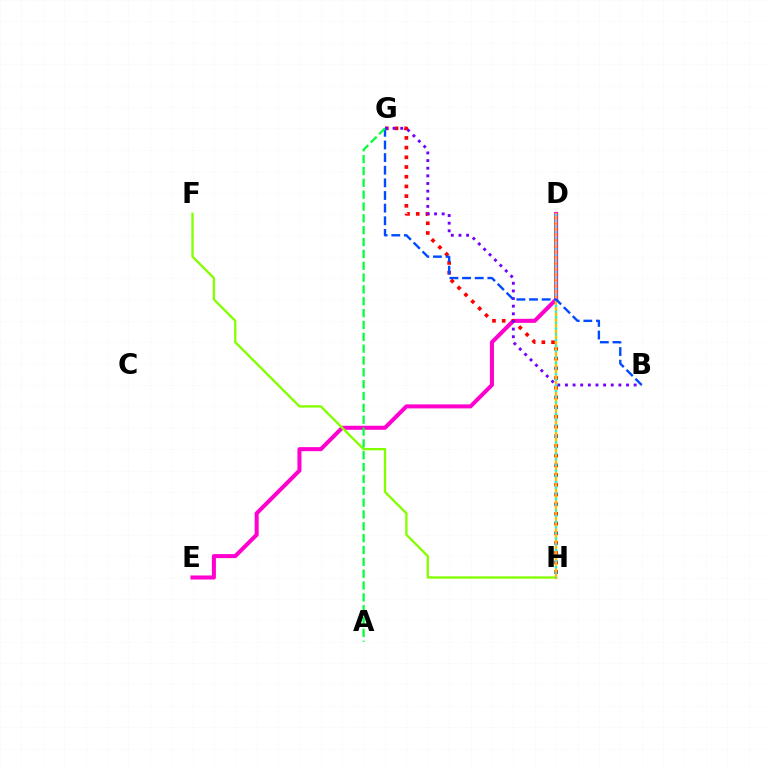{('D', 'E'): [{'color': '#ff00cf', 'line_style': 'solid', 'thickness': 2.91}], ('G', 'H'): [{'color': '#ff0000', 'line_style': 'dotted', 'thickness': 2.64}], ('F', 'H'): [{'color': '#84ff00', 'line_style': 'solid', 'thickness': 1.68}], ('B', 'G'): [{'color': '#7200ff', 'line_style': 'dotted', 'thickness': 2.07}, {'color': '#004bff', 'line_style': 'dashed', 'thickness': 1.72}], ('D', 'H'): [{'color': '#ffbd00', 'line_style': 'solid', 'thickness': 1.71}, {'color': '#00fff6', 'line_style': 'dotted', 'thickness': 1.54}], ('A', 'G'): [{'color': '#00ff39', 'line_style': 'dashed', 'thickness': 1.61}]}